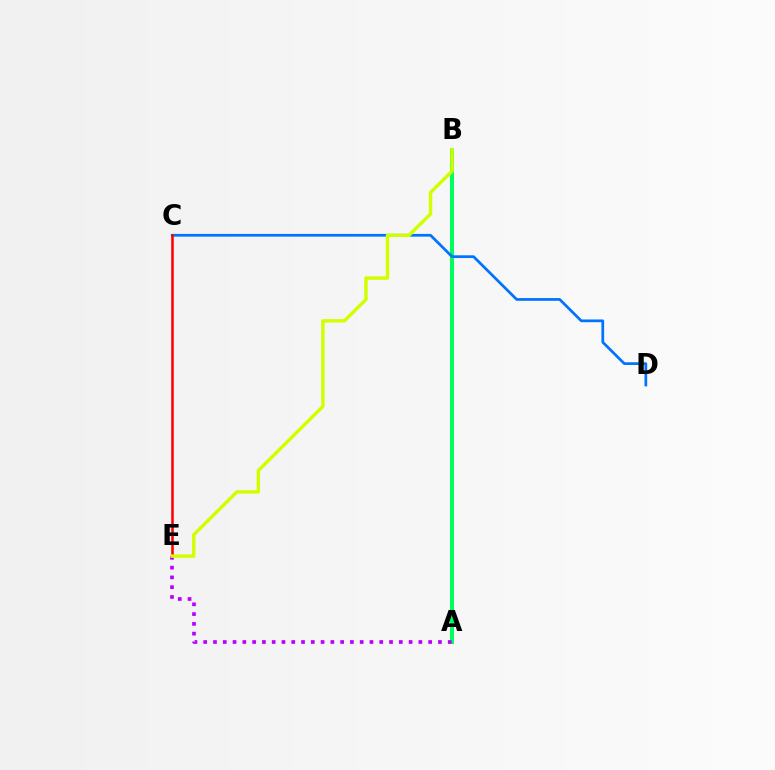{('A', 'B'): [{'color': '#00ff5c', 'line_style': 'solid', 'thickness': 2.89}], ('C', 'D'): [{'color': '#0074ff', 'line_style': 'solid', 'thickness': 1.97}], ('C', 'E'): [{'color': '#ff0000', 'line_style': 'solid', 'thickness': 1.83}], ('A', 'E'): [{'color': '#b900ff', 'line_style': 'dotted', 'thickness': 2.66}], ('B', 'E'): [{'color': '#d1ff00', 'line_style': 'solid', 'thickness': 2.47}]}